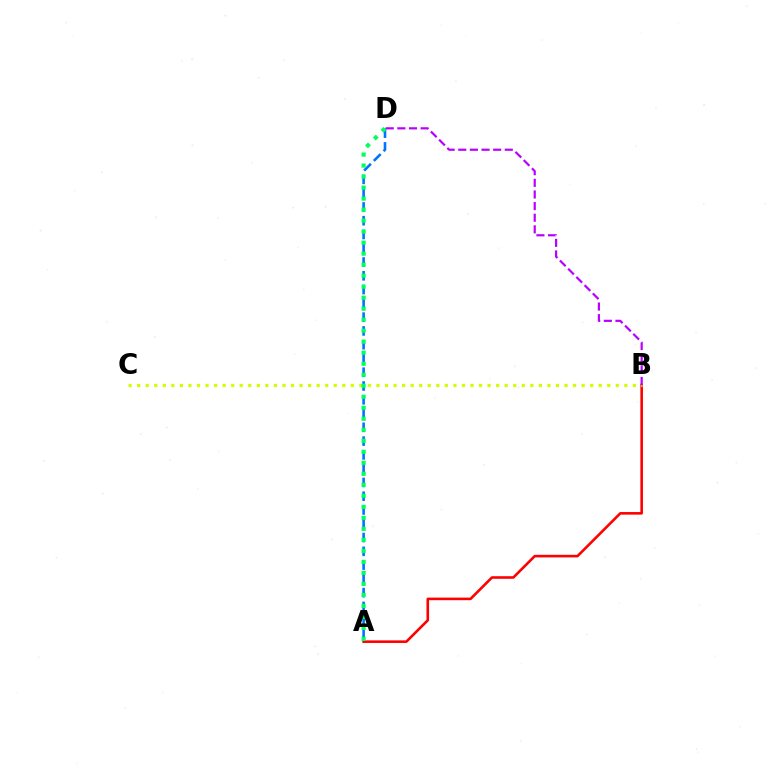{('A', 'B'): [{'color': '#ff0000', 'line_style': 'solid', 'thickness': 1.87}], ('B', 'C'): [{'color': '#d1ff00', 'line_style': 'dotted', 'thickness': 2.32}], ('A', 'D'): [{'color': '#0074ff', 'line_style': 'dashed', 'thickness': 1.87}, {'color': '#00ff5c', 'line_style': 'dotted', 'thickness': 2.99}], ('B', 'D'): [{'color': '#b900ff', 'line_style': 'dashed', 'thickness': 1.58}]}